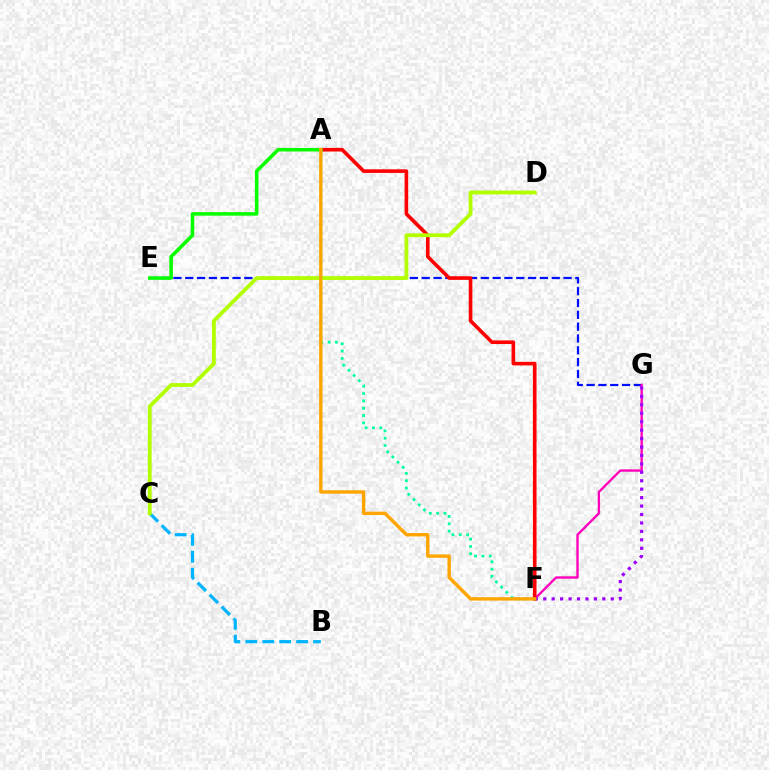{('E', 'G'): [{'color': '#0010ff', 'line_style': 'dashed', 'thickness': 1.61}], ('F', 'G'): [{'color': '#ff00bd', 'line_style': 'solid', 'thickness': 1.7}, {'color': '#9b00ff', 'line_style': 'dotted', 'thickness': 2.29}], ('B', 'C'): [{'color': '#00b5ff', 'line_style': 'dashed', 'thickness': 2.3}], ('A', 'F'): [{'color': '#ff0000', 'line_style': 'solid', 'thickness': 2.59}, {'color': '#00ff9d', 'line_style': 'dotted', 'thickness': 1.99}, {'color': '#ffa500', 'line_style': 'solid', 'thickness': 2.44}], ('A', 'E'): [{'color': '#08ff00', 'line_style': 'solid', 'thickness': 2.57}], ('C', 'D'): [{'color': '#b3ff00', 'line_style': 'solid', 'thickness': 2.74}]}